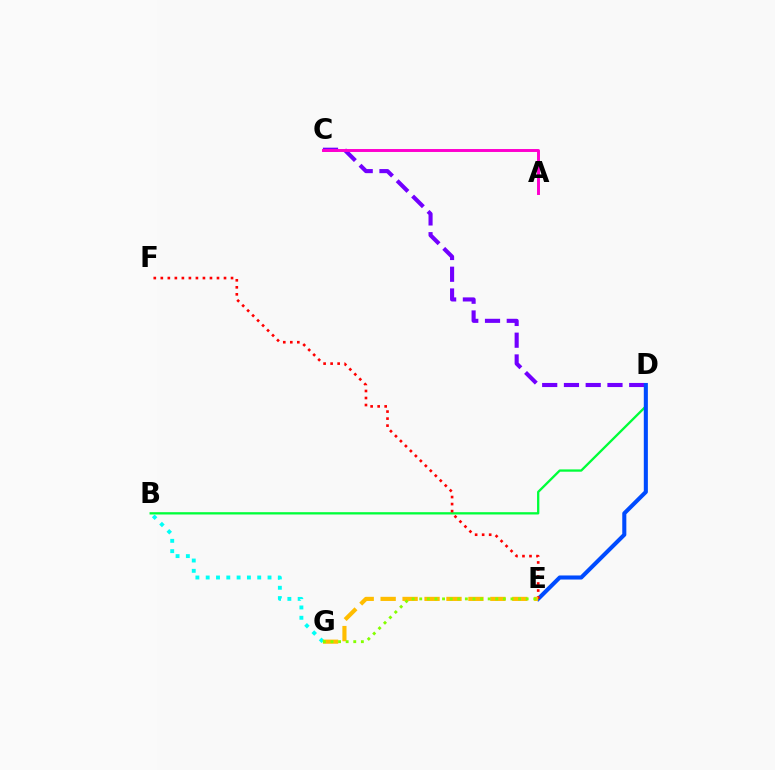{('C', 'D'): [{'color': '#7200ff', 'line_style': 'dashed', 'thickness': 2.96}], ('B', 'D'): [{'color': '#00ff39', 'line_style': 'solid', 'thickness': 1.66}], ('B', 'G'): [{'color': '#00fff6', 'line_style': 'dotted', 'thickness': 2.8}], ('D', 'E'): [{'color': '#004bff', 'line_style': 'solid', 'thickness': 2.93}], ('E', 'F'): [{'color': '#ff0000', 'line_style': 'dotted', 'thickness': 1.91}], ('A', 'C'): [{'color': '#ff00cf', 'line_style': 'solid', 'thickness': 2.12}], ('E', 'G'): [{'color': '#ffbd00', 'line_style': 'dashed', 'thickness': 2.98}, {'color': '#84ff00', 'line_style': 'dotted', 'thickness': 2.07}]}